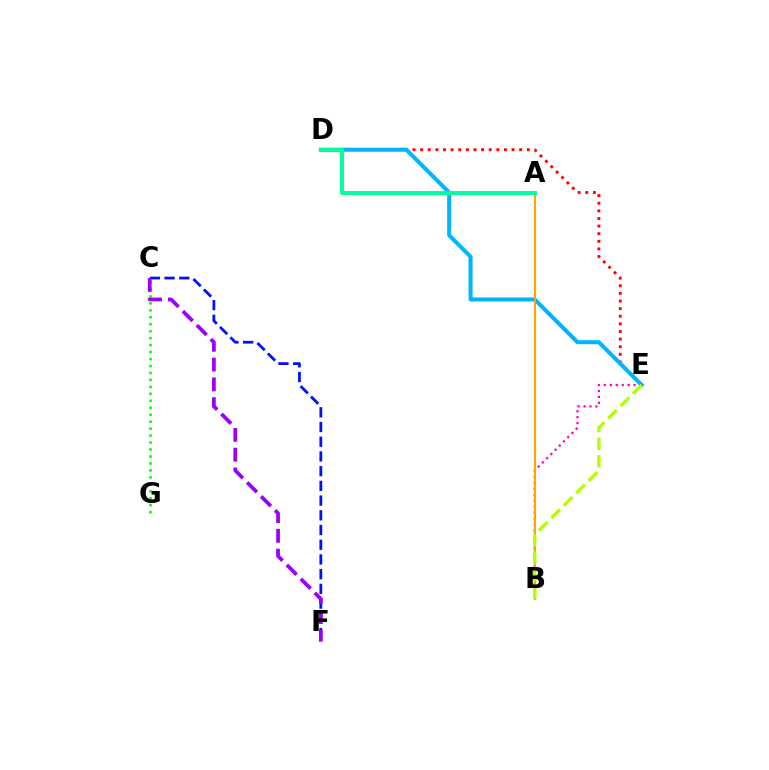{('D', 'E'): [{'color': '#ff0000', 'line_style': 'dotted', 'thickness': 2.07}, {'color': '#00b5ff', 'line_style': 'solid', 'thickness': 2.9}], ('C', 'G'): [{'color': '#08ff00', 'line_style': 'dotted', 'thickness': 1.89}], ('B', 'E'): [{'color': '#ff00bd', 'line_style': 'dotted', 'thickness': 1.62}, {'color': '#b3ff00', 'line_style': 'dashed', 'thickness': 2.39}], ('A', 'B'): [{'color': '#ffa500', 'line_style': 'solid', 'thickness': 1.54}], ('C', 'F'): [{'color': '#0010ff', 'line_style': 'dashed', 'thickness': 2.0}, {'color': '#9b00ff', 'line_style': 'dashed', 'thickness': 2.69}], ('A', 'D'): [{'color': '#00ff9d', 'line_style': 'solid', 'thickness': 2.82}]}